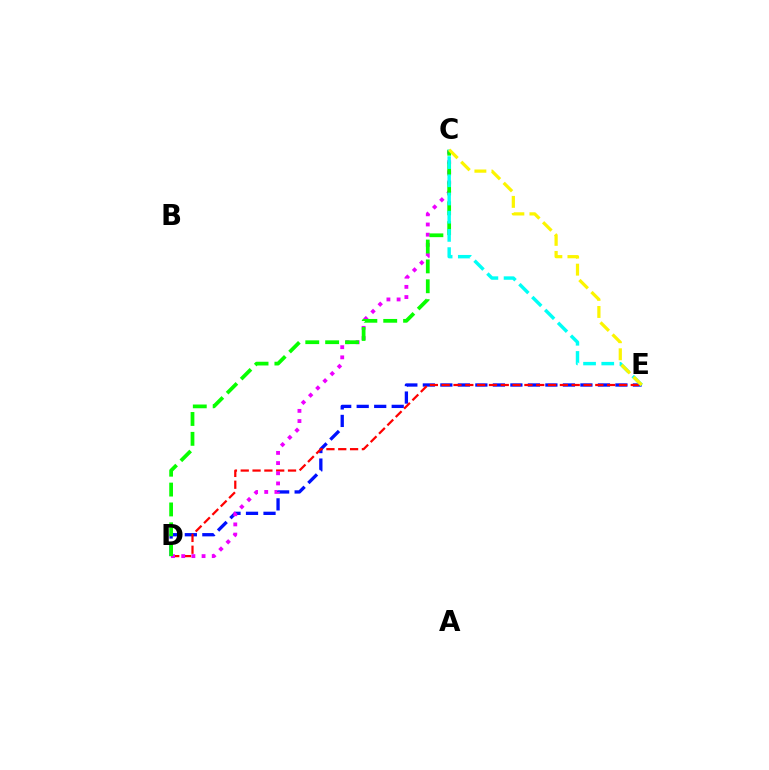{('D', 'E'): [{'color': '#0010ff', 'line_style': 'dashed', 'thickness': 2.38}, {'color': '#ff0000', 'line_style': 'dashed', 'thickness': 1.61}], ('C', 'D'): [{'color': '#ee00ff', 'line_style': 'dotted', 'thickness': 2.76}, {'color': '#08ff00', 'line_style': 'dashed', 'thickness': 2.7}], ('C', 'E'): [{'color': '#00fff6', 'line_style': 'dashed', 'thickness': 2.47}, {'color': '#fcf500', 'line_style': 'dashed', 'thickness': 2.32}]}